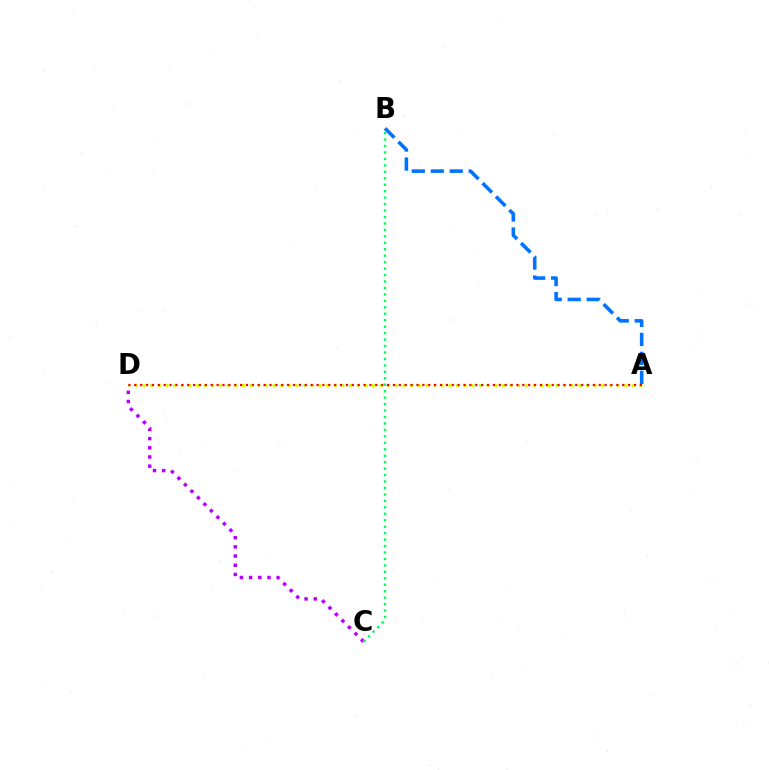{('C', 'D'): [{'color': '#b900ff', 'line_style': 'dotted', 'thickness': 2.5}], ('B', 'C'): [{'color': '#00ff5c', 'line_style': 'dotted', 'thickness': 1.75}], ('A', 'D'): [{'color': '#d1ff00', 'line_style': 'dotted', 'thickness': 2.08}, {'color': '#ff0000', 'line_style': 'dotted', 'thickness': 1.6}], ('A', 'B'): [{'color': '#0074ff', 'line_style': 'dashed', 'thickness': 2.58}]}